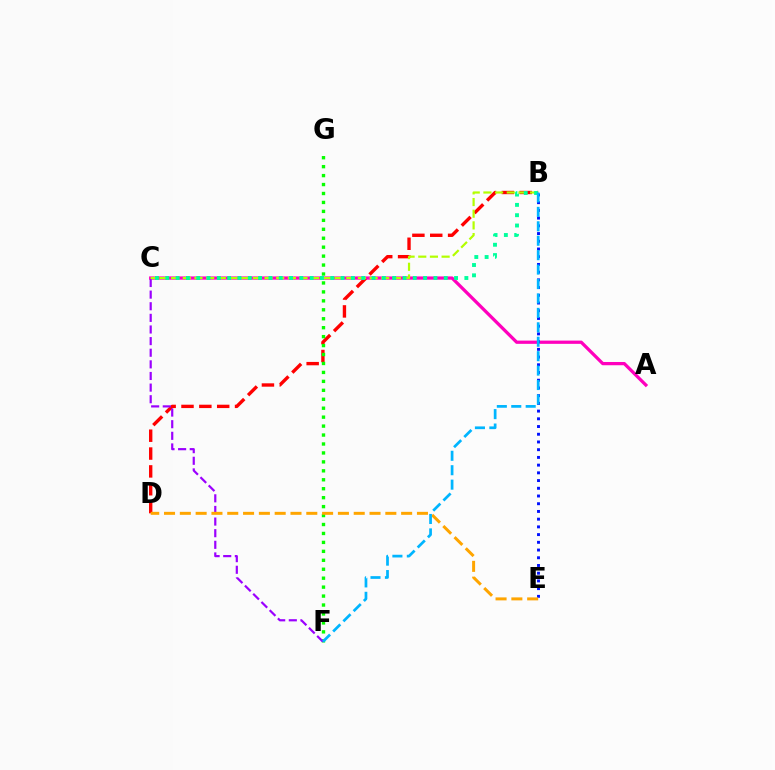{('A', 'C'): [{'color': '#ff00bd', 'line_style': 'solid', 'thickness': 2.34}], ('B', 'D'): [{'color': '#ff0000', 'line_style': 'dashed', 'thickness': 2.42}], ('F', 'G'): [{'color': '#08ff00', 'line_style': 'dotted', 'thickness': 2.43}], ('C', 'F'): [{'color': '#9b00ff', 'line_style': 'dashed', 'thickness': 1.58}], ('B', 'E'): [{'color': '#0010ff', 'line_style': 'dotted', 'thickness': 2.1}], ('B', 'C'): [{'color': '#b3ff00', 'line_style': 'dashed', 'thickness': 1.59}, {'color': '#00ff9d', 'line_style': 'dotted', 'thickness': 2.8}], ('D', 'E'): [{'color': '#ffa500', 'line_style': 'dashed', 'thickness': 2.15}], ('B', 'F'): [{'color': '#00b5ff', 'line_style': 'dashed', 'thickness': 1.96}]}